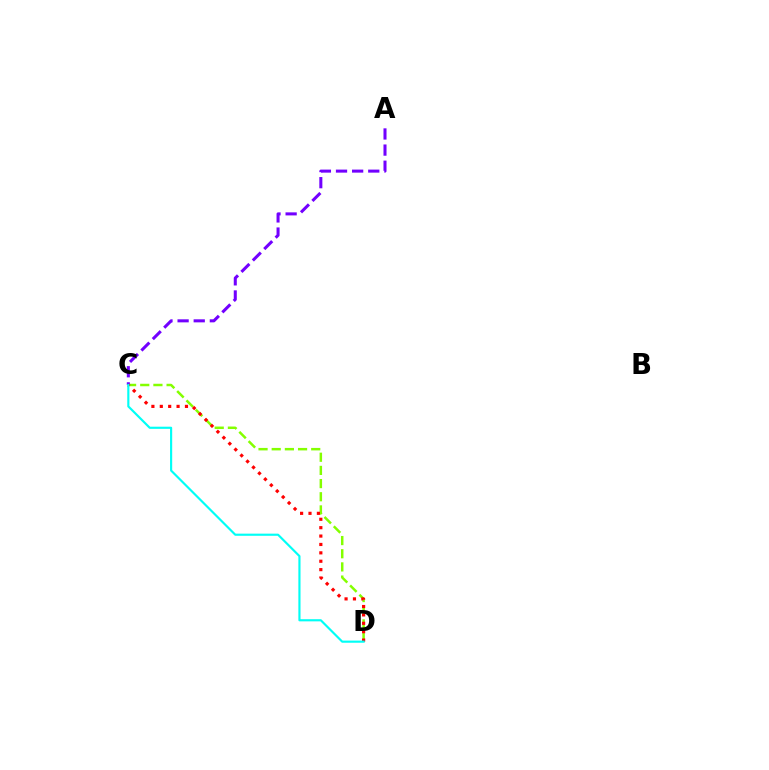{('C', 'D'): [{'color': '#84ff00', 'line_style': 'dashed', 'thickness': 1.79}, {'color': '#ff0000', 'line_style': 'dotted', 'thickness': 2.28}, {'color': '#00fff6', 'line_style': 'solid', 'thickness': 1.55}], ('A', 'C'): [{'color': '#7200ff', 'line_style': 'dashed', 'thickness': 2.19}]}